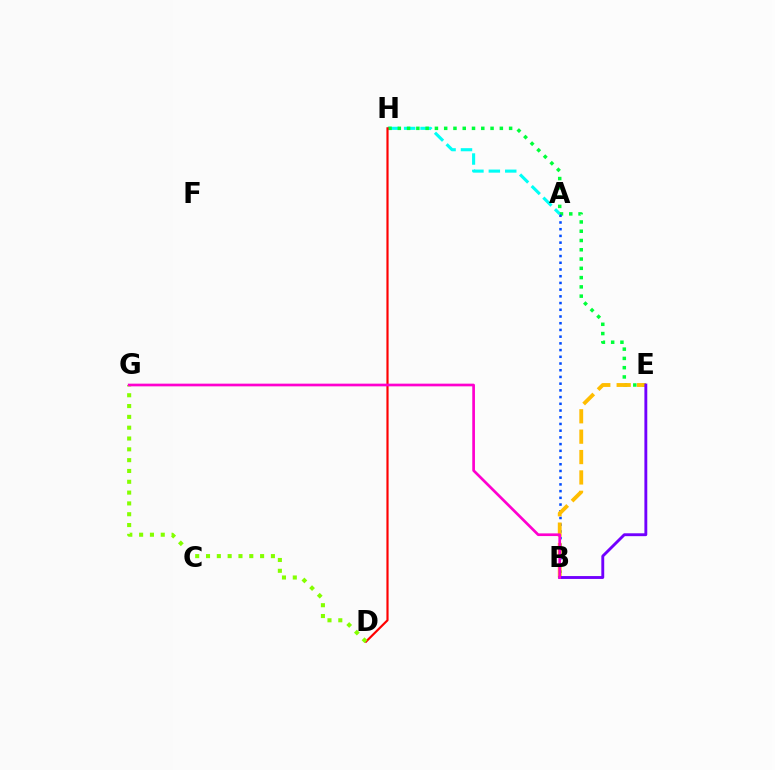{('A', 'H'): [{'color': '#00fff6', 'line_style': 'dashed', 'thickness': 2.23}], ('E', 'H'): [{'color': '#00ff39', 'line_style': 'dotted', 'thickness': 2.52}], ('A', 'B'): [{'color': '#004bff', 'line_style': 'dotted', 'thickness': 1.82}], ('B', 'E'): [{'color': '#ffbd00', 'line_style': 'dashed', 'thickness': 2.77}, {'color': '#7200ff', 'line_style': 'solid', 'thickness': 2.07}], ('D', 'H'): [{'color': '#ff0000', 'line_style': 'solid', 'thickness': 1.56}], ('D', 'G'): [{'color': '#84ff00', 'line_style': 'dotted', 'thickness': 2.94}], ('B', 'G'): [{'color': '#ff00cf', 'line_style': 'solid', 'thickness': 1.94}]}